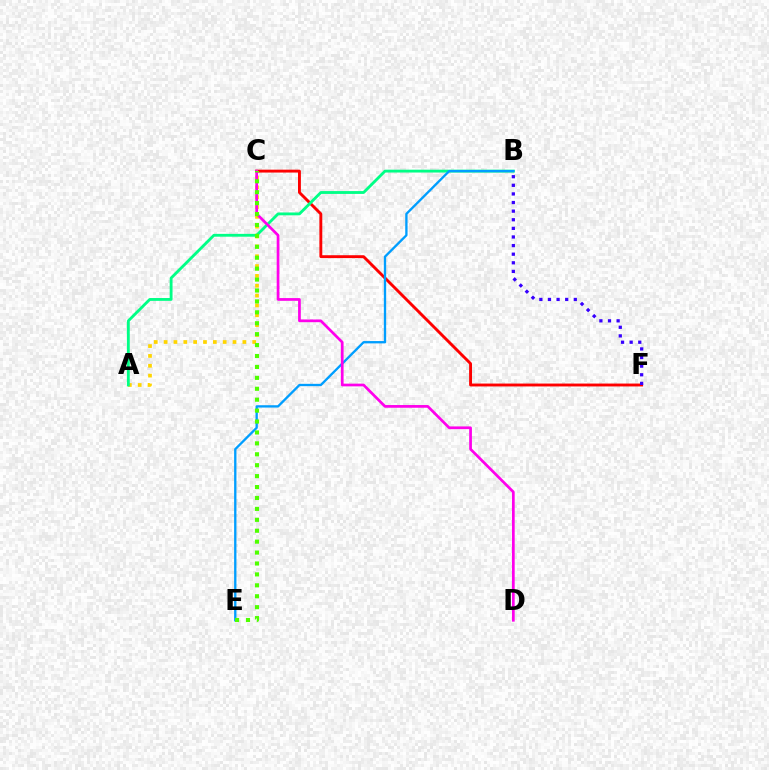{('A', 'C'): [{'color': '#ffd500', 'line_style': 'dotted', 'thickness': 2.67}], ('C', 'F'): [{'color': '#ff0000', 'line_style': 'solid', 'thickness': 2.08}], ('A', 'B'): [{'color': '#00ff86', 'line_style': 'solid', 'thickness': 2.04}], ('B', 'E'): [{'color': '#009eff', 'line_style': 'solid', 'thickness': 1.68}], ('C', 'D'): [{'color': '#ff00ed', 'line_style': 'solid', 'thickness': 1.96}], ('C', 'E'): [{'color': '#4fff00', 'line_style': 'dotted', 'thickness': 2.97}], ('B', 'F'): [{'color': '#3700ff', 'line_style': 'dotted', 'thickness': 2.34}]}